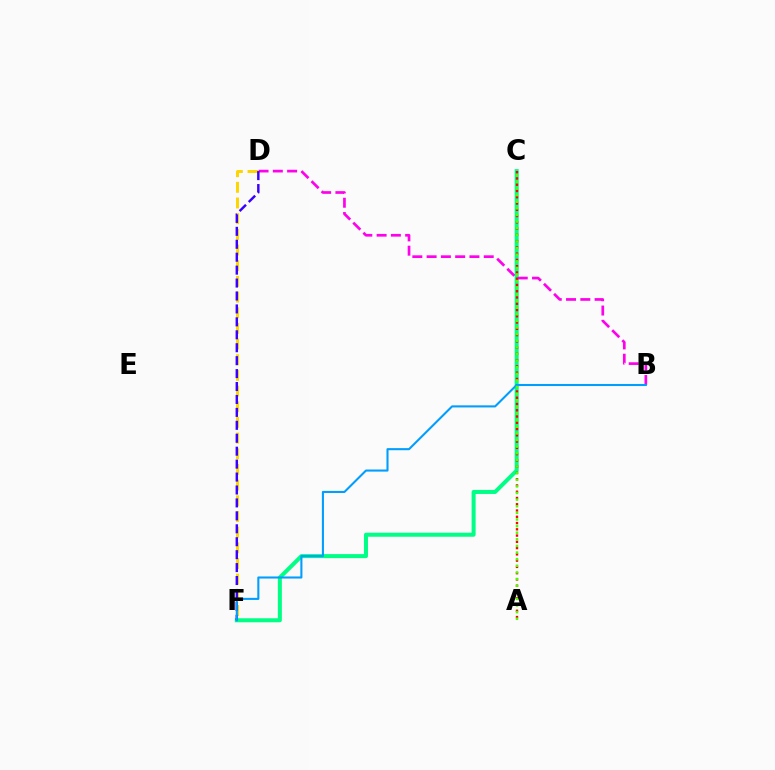{('C', 'F'): [{'color': '#00ff86', 'line_style': 'solid', 'thickness': 2.89}], ('B', 'D'): [{'color': '#ff00ed', 'line_style': 'dashed', 'thickness': 1.94}], ('D', 'F'): [{'color': '#ffd500', 'line_style': 'dashed', 'thickness': 2.13}, {'color': '#3700ff', 'line_style': 'dashed', 'thickness': 1.76}], ('A', 'C'): [{'color': '#ff0000', 'line_style': 'dotted', 'thickness': 1.7}, {'color': '#4fff00', 'line_style': 'dotted', 'thickness': 1.8}], ('B', 'F'): [{'color': '#009eff', 'line_style': 'solid', 'thickness': 1.5}]}